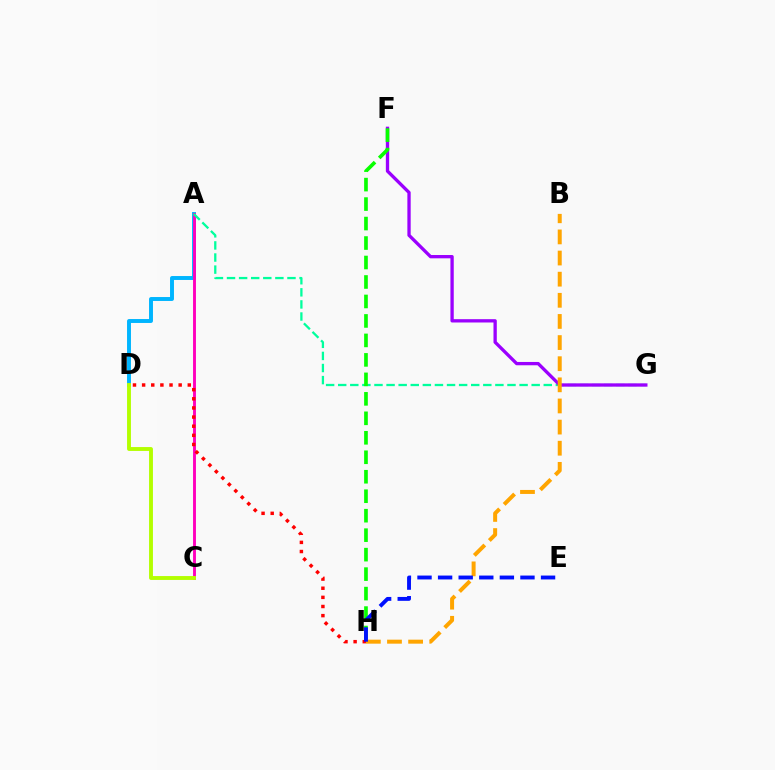{('A', 'D'): [{'color': '#00b5ff', 'line_style': 'solid', 'thickness': 2.83}], ('A', 'C'): [{'color': '#ff00bd', 'line_style': 'solid', 'thickness': 2.09}], ('A', 'G'): [{'color': '#00ff9d', 'line_style': 'dashed', 'thickness': 1.64}], ('C', 'D'): [{'color': '#b3ff00', 'line_style': 'solid', 'thickness': 2.8}], ('D', 'H'): [{'color': '#ff0000', 'line_style': 'dotted', 'thickness': 2.48}], ('F', 'G'): [{'color': '#9b00ff', 'line_style': 'solid', 'thickness': 2.38}], ('F', 'H'): [{'color': '#08ff00', 'line_style': 'dashed', 'thickness': 2.65}], ('B', 'H'): [{'color': '#ffa500', 'line_style': 'dashed', 'thickness': 2.87}], ('E', 'H'): [{'color': '#0010ff', 'line_style': 'dashed', 'thickness': 2.8}]}